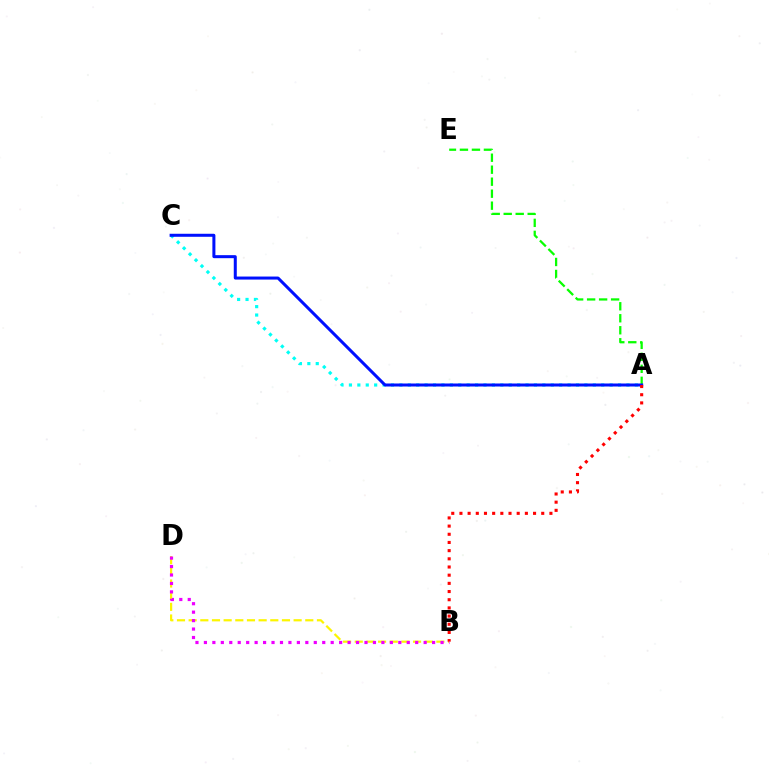{('A', 'E'): [{'color': '#08ff00', 'line_style': 'dashed', 'thickness': 1.63}], ('A', 'C'): [{'color': '#00fff6', 'line_style': 'dotted', 'thickness': 2.28}, {'color': '#0010ff', 'line_style': 'solid', 'thickness': 2.17}], ('B', 'D'): [{'color': '#fcf500', 'line_style': 'dashed', 'thickness': 1.58}, {'color': '#ee00ff', 'line_style': 'dotted', 'thickness': 2.3}], ('A', 'B'): [{'color': '#ff0000', 'line_style': 'dotted', 'thickness': 2.22}]}